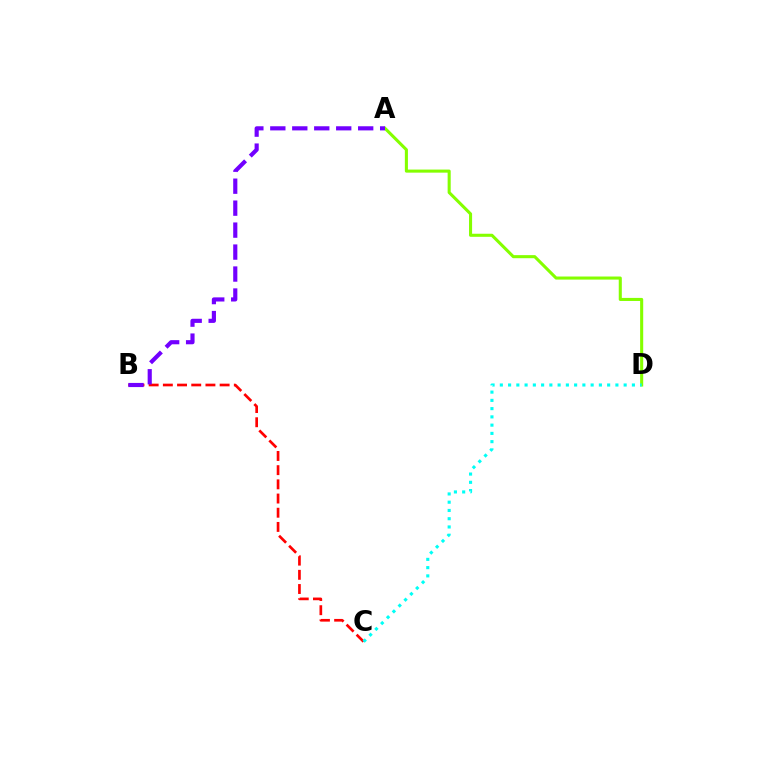{('B', 'C'): [{'color': '#ff0000', 'line_style': 'dashed', 'thickness': 1.93}], ('A', 'D'): [{'color': '#84ff00', 'line_style': 'solid', 'thickness': 2.21}], ('A', 'B'): [{'color': '#7200ff', 'line_style': 'dashed', 'thickness': 2.98}], ('C', 'D'): [{'color': '#00fff6', 'line_style': 'dotted', 'thickness': 2.24}]}